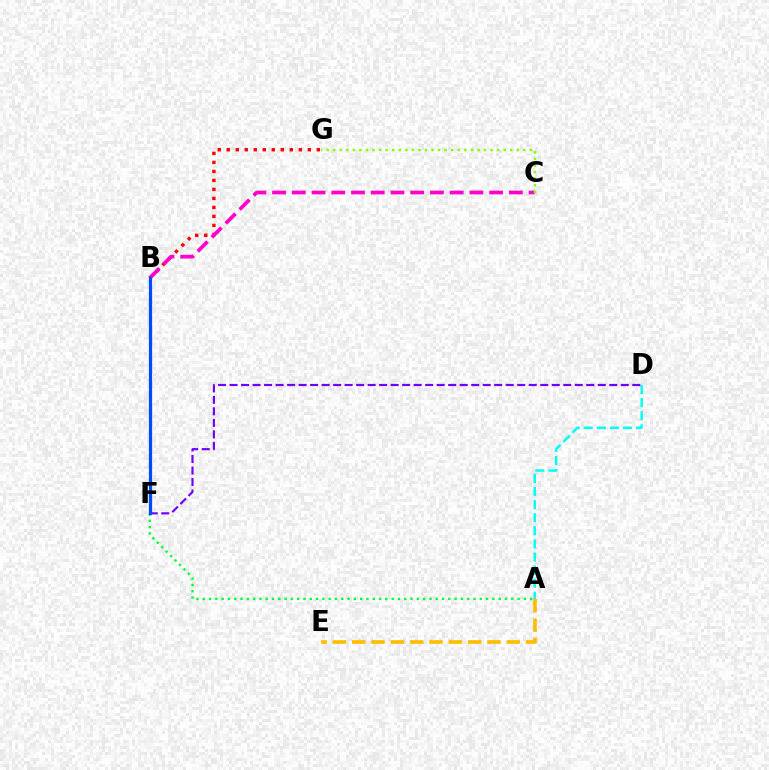{('A', 'D'): [{'color': '#00fff6', 'line_style': 'dashed', 'thickness': 1.78}], ('B', 'G'): [{'color': '#ff0000', 'line_style': 'dotted', 'thickness': 2.45}], ('B', 'C'): [{'color': '#ff00cf', 'line_style': 'dashed', 'thickness': 2.68}], ('D', 'F'): [{'color': '#7200ff', 'line_style': 'dashed', 'thickness': 1.56}], ('C', 'G'): [{'color': '#84ff00', 'line_style': 'dotted', 'thickness': 1.78}], ('A', 'E'): [{'color': '#ffbd00', 'line_style': 'dashed', 'thickness': 2.62}], ('A', 'F'): [{'color': '#00ff39', 'line_style': 'dotted', 'thickness': 1.71}], ('B', 'F'): [{'color': '#004bff', 'line_style': 'solid', 'thickness': 2.31}]}